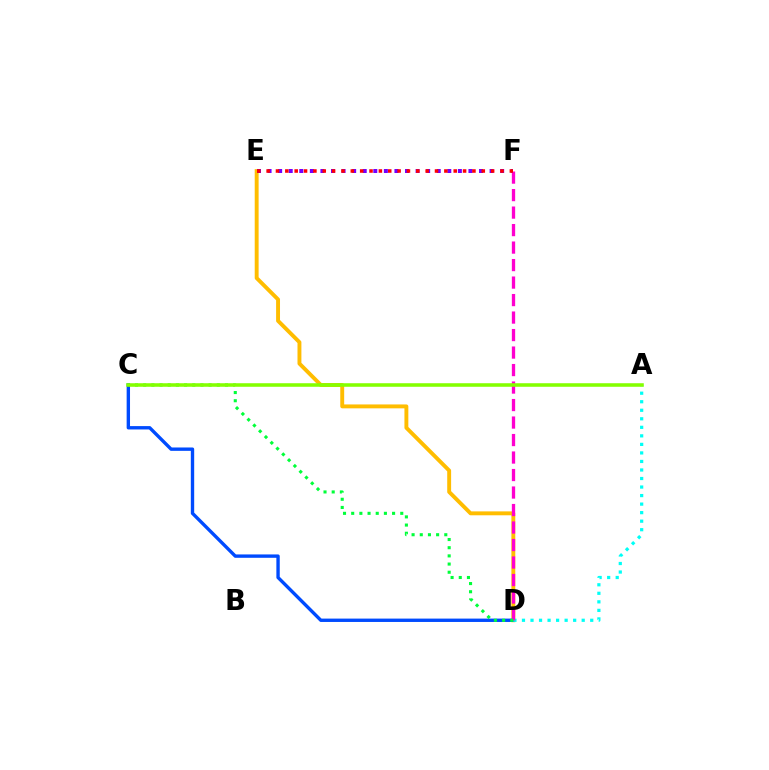{('D', 'E'): [{'color': '#ffbd00', 'line_style': 'solid', 'thickness': 2.81}], ('C', 'D'): [{'color': '#004bff', 'line_style': 'solid', 'thickness': 2.43}, {'color': '#00ff39', 'line_style': 'dotted', 'thickness': 2.22}], ('A', 'D'): [{'color': '#00fff6', 'line_style': 'dotted', 'thickness': 2.32}], ('E', 'F'): [{'color': '#7200ff', 'line_style': 'dotted', 'thickness': 2.87}, {'color': '#ff0000', 'line_style': 'dotted', 'thickness': 2.54}], ('D', 'F'): [{'color': '#ff00cf', 'line_style': 'dashed', 'thickness': 2.38}], ('A', 'C'): [{'color': '#84ff00', 'line_style': 'solid', 'thickness': 2.55}]}